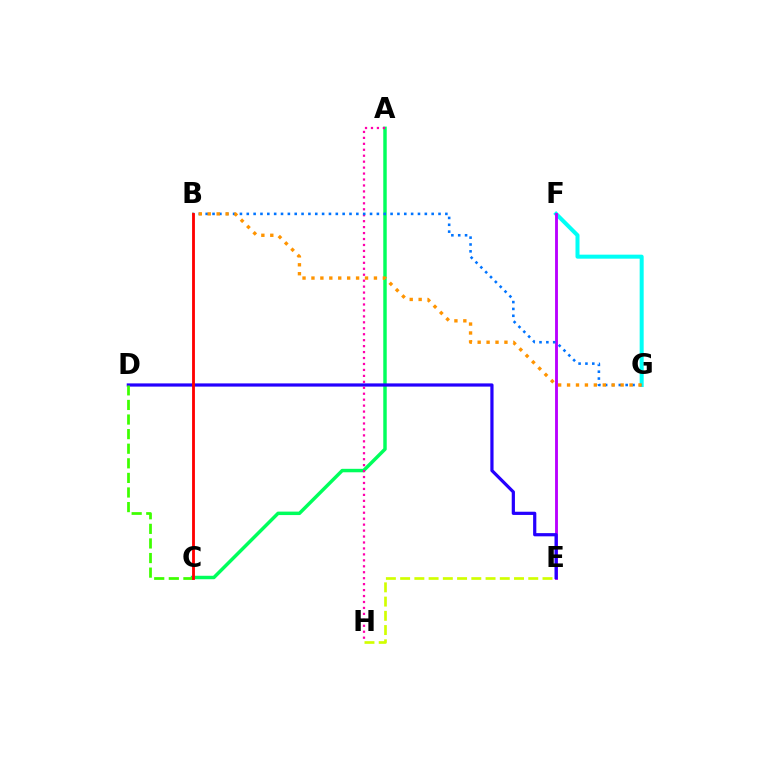{('E', 'H'): [{'color': '#d1ff00', 'line_style': 'dashed', 'thickness': 1.93}], ('F', 'G'): [{'color': '#00fff6', 'line_style': 'solid', 'thickness': 2.89}], ('A', 'C'): [{'color': '#00ff5c', 'line_style': 'solid', 'thickness': 2.49}], ('E', 'F'): [{'color': '#b900ff', 'line_style': 'solid', 'thickness': 2.07}], ('D', 'E'): [{'color': '#2500ff', 'line_style': 'solid', 'thickness': 2.31}], ('A', 'H'): [{'color': '#ff00ac', 'line_style': 'dotted', 'thickness': 1.62}], ('C', 'D'): [{'color': '#3dff00', 'line_style': 'dashed', 'thickness': 1.98}], ('B', 'G'): [{'color': '#0074ff', 'line_style': 'dotted', 'thickness': 1.86}, {'color': '#ff9400', 'line_style': 'dotted', 'thickness': 2.43}], ('B', 'C'): [{'color': '#ff0000', 'line_style': 'solid', 'thickness': 2.04}]}